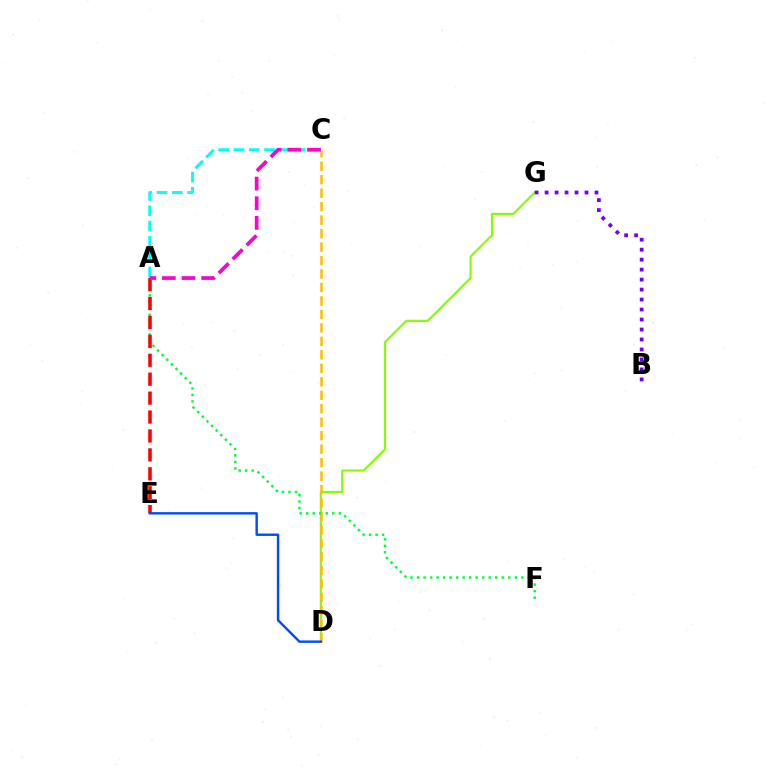{('D', 'G'): [{'color': '#84ff00', 'line_style': 'solid', 'thickness': 1.57}], ('C', 'D'): [{'color': '#ffbd00', 'line_style': 'dashed', 'thickness': 1.83}], ('A', 'F'): [{'color': '#00ff39', 'line_style': 'dotted', 'thickness': 1.77}], ('A', 'C'): [{'color': '#00fff6', 'line_style': 'dashed', 'thickness': 2.08}, {'color': '#ff00cf', 'line_style': 'dashed', 'thickness': 2.67}], ('B', 'G'): [{'color': '#7200ff', 'line_style': 'dotted', 'thickness': 2.71}], ('A', 'E'): [{'color': '#ff0000', 'line_style': 'dashed', 'thickness': 2.57}], ('D', 'E'): [{'color': '#004bff', 'line_style': 'solid', 'thickness': 1.73}]}